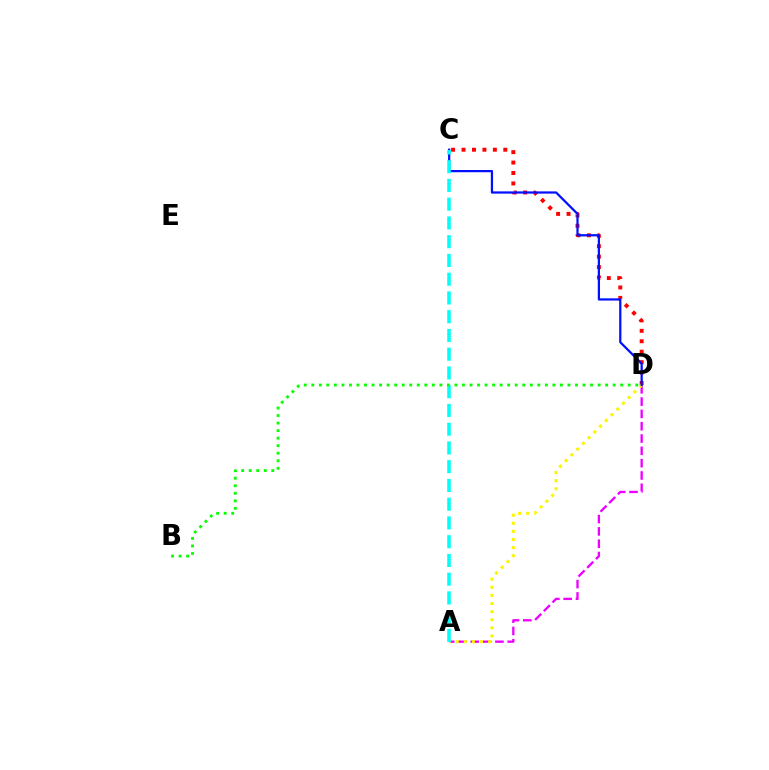{('C', 'D'): [{'color': '#ff0000', 'line_style': 'dotted', 'thickness': 2.84}, {'color': '#0010ff', 'line_style': 'solid', 'thickness': 1.61}], ('A', 'D'): [{'color': '#ee00ff', 'line_style': 'dashed', 'thickness': 1.67}, {'color': '#fcf500', 'line_style': 'dotted', 'thickness': 2.2}], ('A', 'C'): [{'color': '#00fff6', 'line_style': 'dashed', 'thickness': 2.55}], ('B', 'D'): [{'color': '#08ff00', 'line_style': 'dotted', 'thickness': 2.05}]}